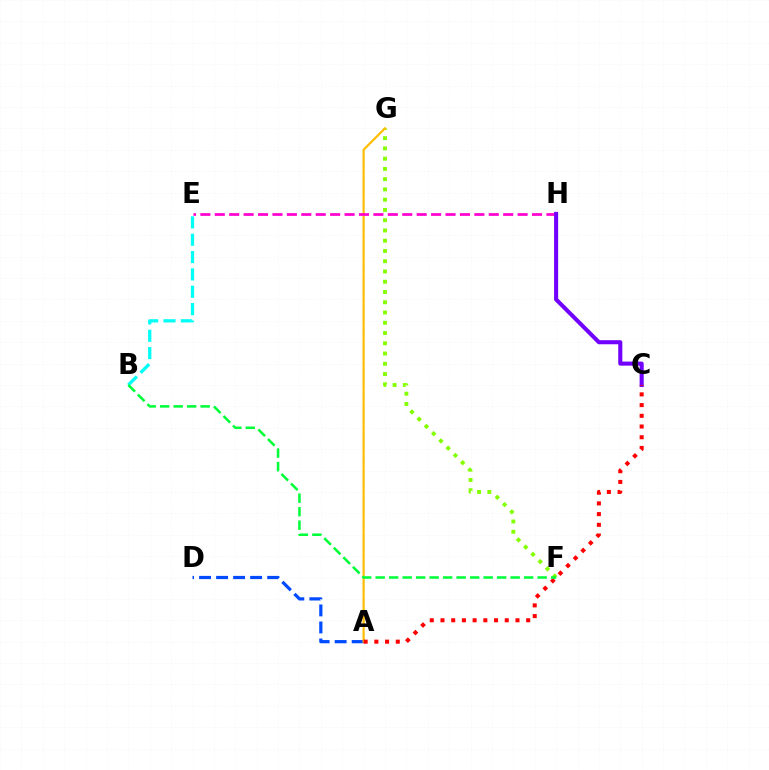{('A', 'D'): [{'color': '#004bff', 'line_style': 'dashed', 'thickness': 2.31}], ('F', 'G'): [{'color': '#84ff00', 'line_style': 'dotted', 'thickness': 2.79}], ('A', 'G'): [{'color': '#ffbd00', 'line_style': 'solid', 'thickness': 1.56}], ('E', 'H'): [{'color': '#ff00cf', 'line_style': 'dashed', 'thickness': 1.96}], ('C', 'H'): [{'color': '#7200ff', 'line_style': 'solid', 'thickness': 2.93}], ('B', 'E'): [{'color': '#00fff6', 'line_style': 'dashed', 'thickness': 2.36}], ('A', 'C'): [{'color': '#ff0000', 'line_style': 'dotted', 'thickness': 2.91}], ('B', 'F'): [{'color': '#00ff39', 'line_style': 'dashed', 'thickness': 1.83}]}